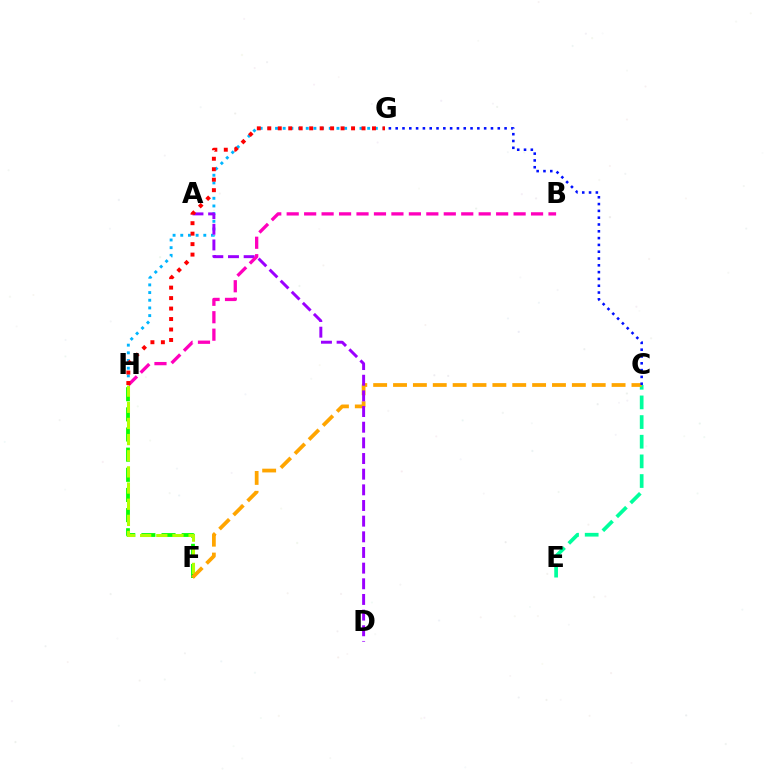{('C', 'E'): [{'color': '#00ff9d', 'line_style': 'dashed', 'thickness': 2.67}], ('F', 'H'): [{'color': '#08ff00', 'line_style': 'dashed', 'thickness': 2.74}, {'color': '#b3ff00', 'line_style': 'dashed', 'thickness': 2.19}], ('G', 'H'): [{'color': '#00b5ff', 'line_style': 'dotted', 'thickness': 2.09}, {'color': '#ff0000', 'line_style': 'dotted', 'thickness': 2.84}], ('C', 'F'): [{'color': '#ffa500', 'line_style': 'dashed', 'thickness': 2.7}], ('A', 'D'): [{'color': '#9b00ff', 'line_style': 'dashed', 'thickness': 2.13}], ('B', 'H'): [{'color': '#ff00bd', 'line_style': 'dashed', 'thickness': 2.37}], ('C', 'G'): [{'color': '#0010ff', 'line_style': 'dotted', 'thickness': 1.85}]}